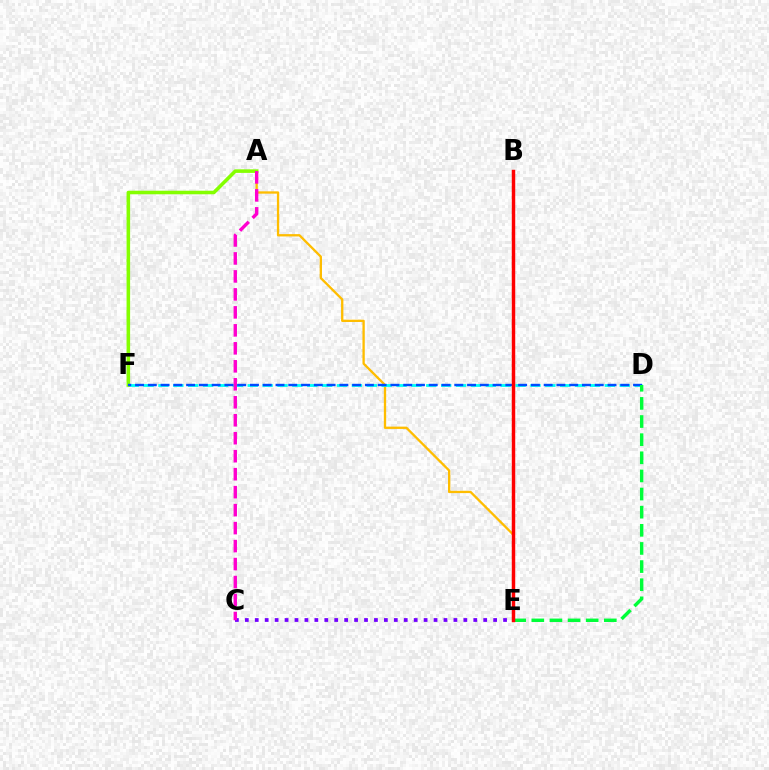{('A', 'E'): [{'color': '#ffbd00', 'line_style': 'solid', 'thickness': 1.67}], ('D', 'F'): [{'color': '#00fff6', 'line_style': 'dashed', 'thickness': 2.02}, {'color': '#004bff', 'line_style': 'dashed', 'thickness': 1.73}], ('A', 'F'): [{'color': '#84ff00', 'line_style': 'solid', 'thickness': 2.56}], ('C', 'E'): [{'color': '#7200ff', 'line_style': 'dotted', 'thickness': 2.7}], ('D', 'E'): [{'color': '#00ff39', 'line_style': 'dashed', 'thickness': 2.46}], ('A', 'C'): [{'color': '#ff00cf', 'line_style': 'dashed', 'thickness': 2.44}], ('B', 'E'): [{'color': '#ff0000', 'line_style': 'solid', 'thickness': 2.49}]}